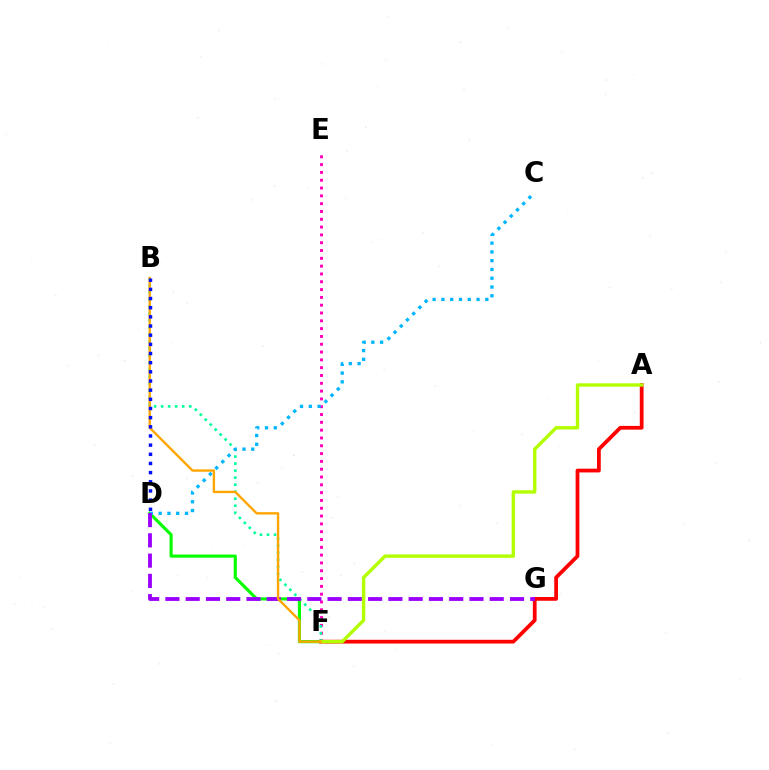{('E', 'F'): [{'color': '#ff00bd', 'line_style': 'dotted', 'thickness': 2.12}], ('B', 'F'): [{'color': '#00ff9d', 'line_style': 'dotted', 'thickness': 1.91}, {'color': '#ffa500', 'line_style': 'solid', 'thickness': 1.7}], ('D', 'F'): [{'color': '#08ff00', 'line_style': 'solid', 'thickness': 2.26}], ('C', 'D'): [{'color': '#00b5ff', 'line_style': 'dotted', 'thickness': 2.39}], ('A', 'F'): [{'color': '#ff0000', 'line_style': 'solid', 'thickness': 2.71}, {'color': '#b3ff00', 'line_style': 'solid', 'thickness': 2.43}], ('D', 'G'): [{'color': '#9b00ff', 'line_style': 'dashed', 'thickness': 2.75}], ('B', 'D'): [{'color': '#0010ff', 'line_style': 'dotted', 'thickness': 2.49}]}